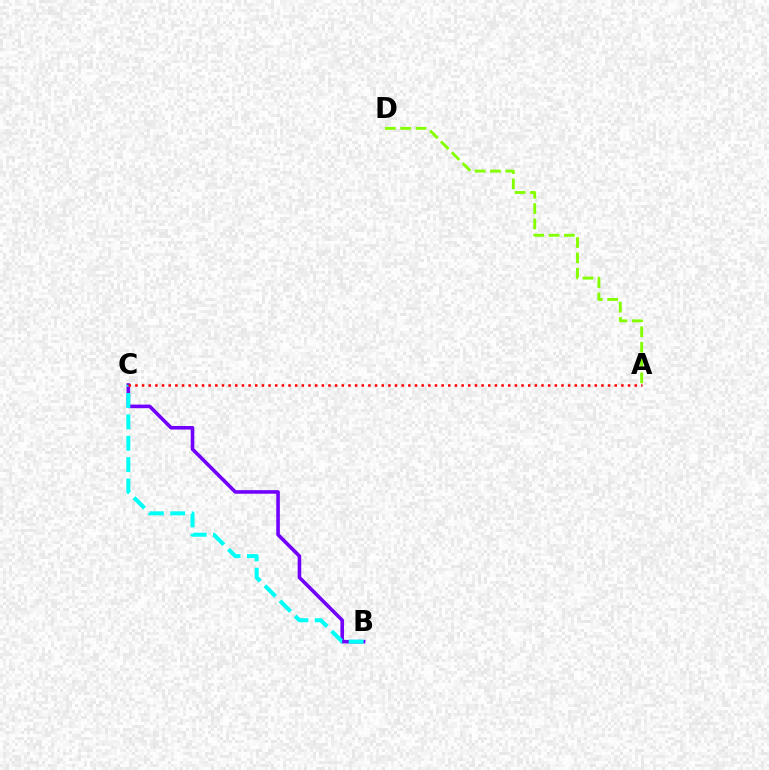{('A', 'D'): [{'color': '#84ff00', 'line_style': 'dashed', 'thickness': 2.09}], ('B', 'C'): [{'color': '#7200ff', 'line_style': 'solid', 'thickness': 2.58}, {'color': '#00fff6', 'line_style': 'dashed', 'thickness': 2.91}], ('A', 'C'): [{'color': '#ff0000', 'line_style': 'dotted', 'thickness': 1.81}]}